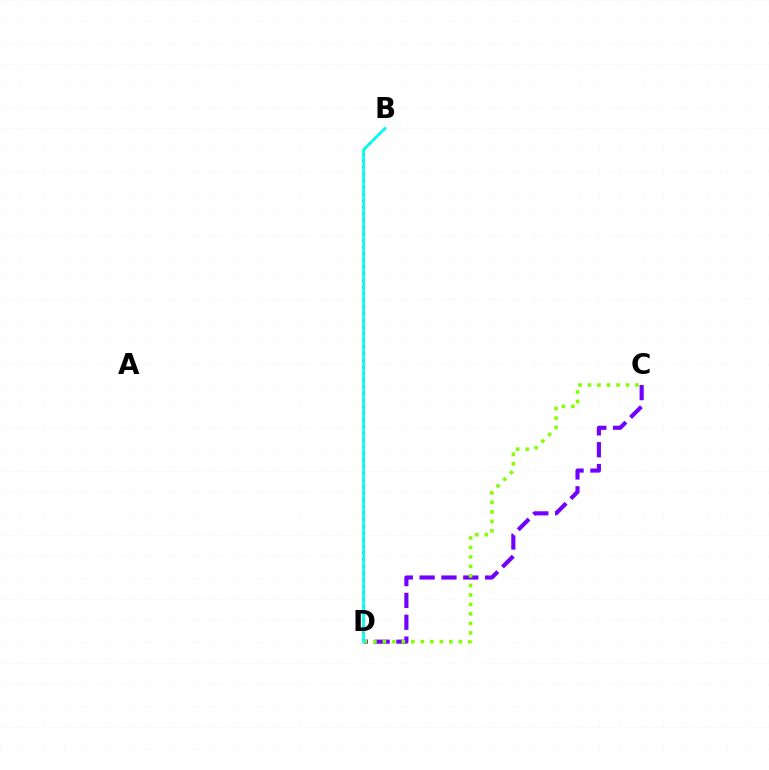{('C', 'D'): [{'color': '#7200ff', 'line_style': 'dashed', 'thickness': 2.97}, {'color': '#84ff00', 'line_style': 'dotted', 'thickness': 2.58}], ('B', 'D'): [{'color': '#ff0000', 'line_style': 'dotted', 'thickness': 1.81}, {'color': '#00fff6', 'line_style': 'solid', 'thickness': 1.97}]}